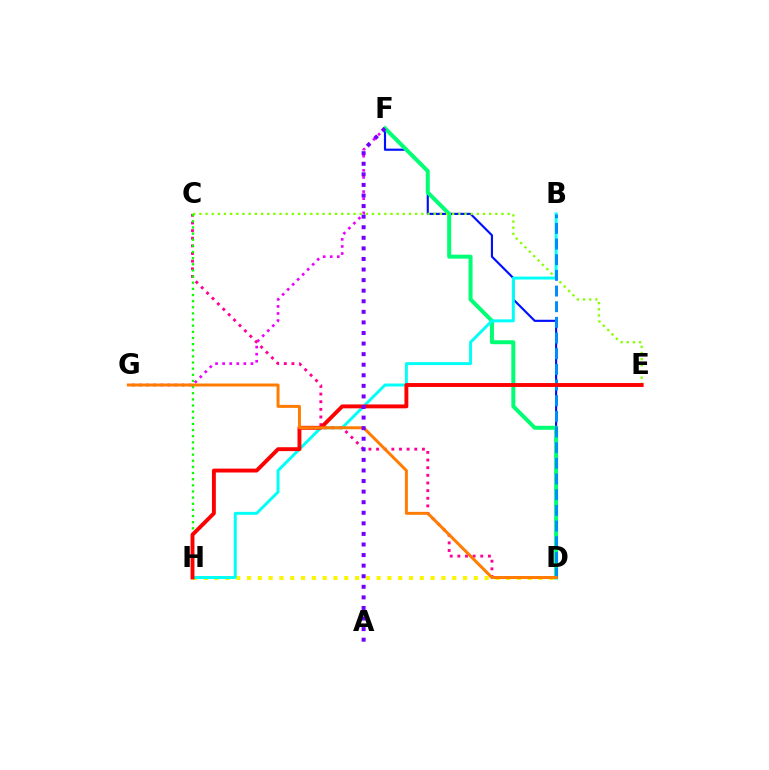{('F', 'G'): [{'color': '#ee00ff', 'line_style': 'dotted', 'thickness': 1.92}], ('D', 'F'): [{'color': '#0010ff', 'line_style': 'solid', 'thickness': 1.55}, {'color': '#00ff74', 'line_style': 'solid', 'thickness': 2.87}], ('D', 'H'): [{'color': '#fcf500', 'line_style': 'dotted', 'thickness': 2.93}], ('B', 'H'): [{'color': '#00fff6', 'line_style': 'solid', 'thickness': 2.12}], ('C', 'D'): [{'color': '#ff0094', 'line_style': 'dotted', 'thickness': 2.08}], ('C', 'E'): [{'color': '#84ff00', 'line_style': 'dotted', 'thickness': 1.68}], ('C', 'H'): [{'color': '#08ff00', 'line_style': 'dotted', 'thickness': 1.67}], ('B', 'D'): [{'color': '#008cff', 'line_style': 'dashed', 'thickness': 2.13}], ('E', 'H'): [{'color': '#ff0000', 'line_style': 'solid', 'thickness': 2.8}], ('D', 'G'): [{'color': '#ff7c00', 'line_style': 'solid', 'thickness': 2.14}], ('A', 'F'): [{'color': '#7200ff', 'line_style': 'dotted', 'thickness': 2.87}]}